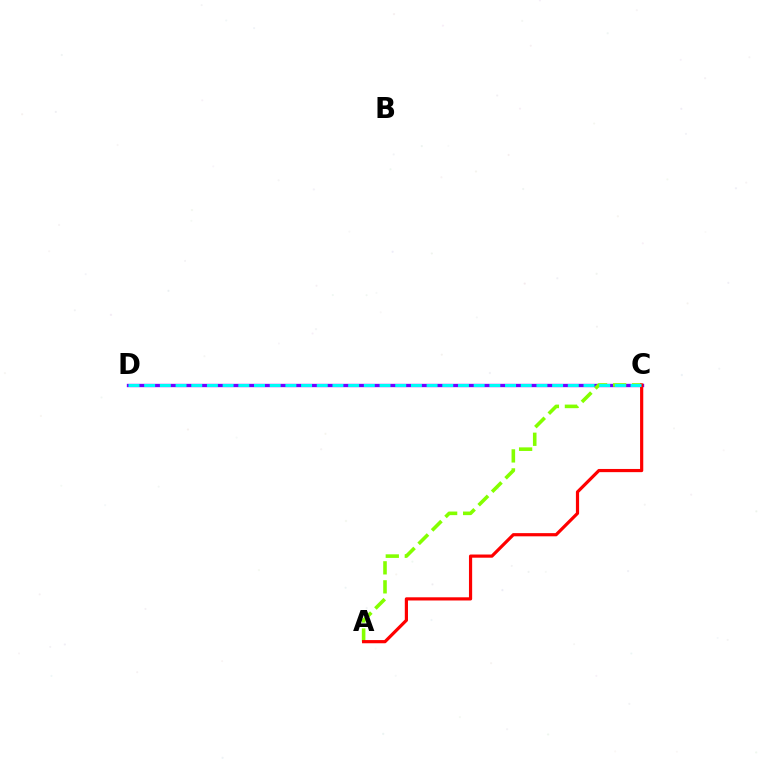{('C', 'D'): [{'color': '#7200ff', 'line_style': 'solid', 'thickness': 2.41}, {'color': '#00fff6', 'line_style': 'dashed', 'thickness': 2.13}], ('A', 'C'): [{'color': '#84ff00', 'line_style': 'dashed', 'thickness': 2.58}, {'color': '#ff0000', 'line_style': 'solid', 'thickness': 2.3}]}